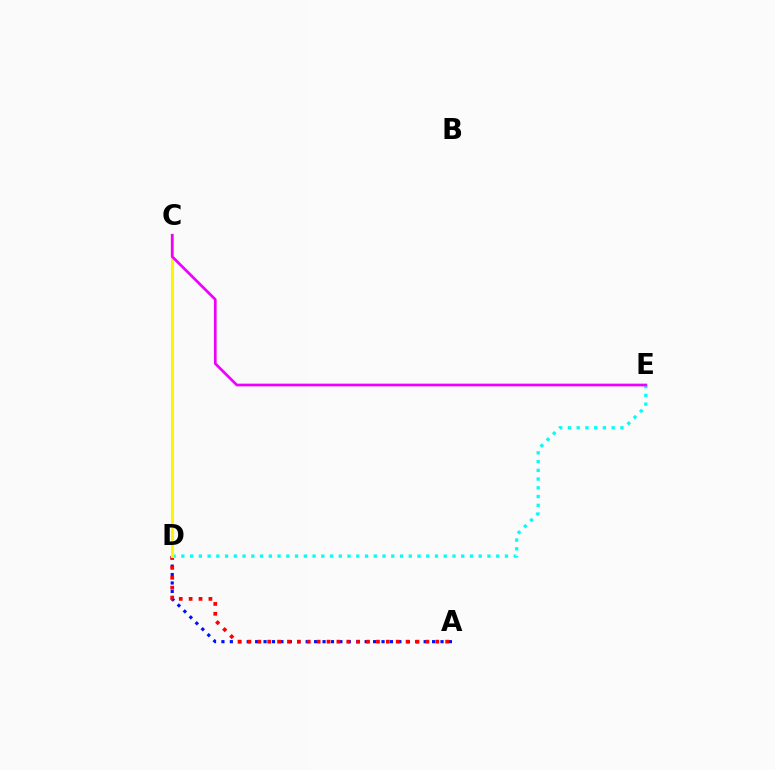{('A', 'D'): [{'color': '#0010ff', 'line_style': 'dotted', 'thickness': 2.29}, {'color': '#ff0000', 'line_style': 'dotted', 'thickness': 2.69}], ('D', 'E'): [{'color': '#00fff6', 'line_style': 'dotted', 'thickness': 2.38}], ('C', 'D'): [{'color': '#08ff00', 'line_style': 'dotted', 'thickness': 2.01}, {'color': '#fcf500', 'line_style': 'solid', 'thickness': 2.24}], ('C', 'E'): [{'color': '#ee00ff', 'line_style': 'solid', 'thickness': 1.95}]}